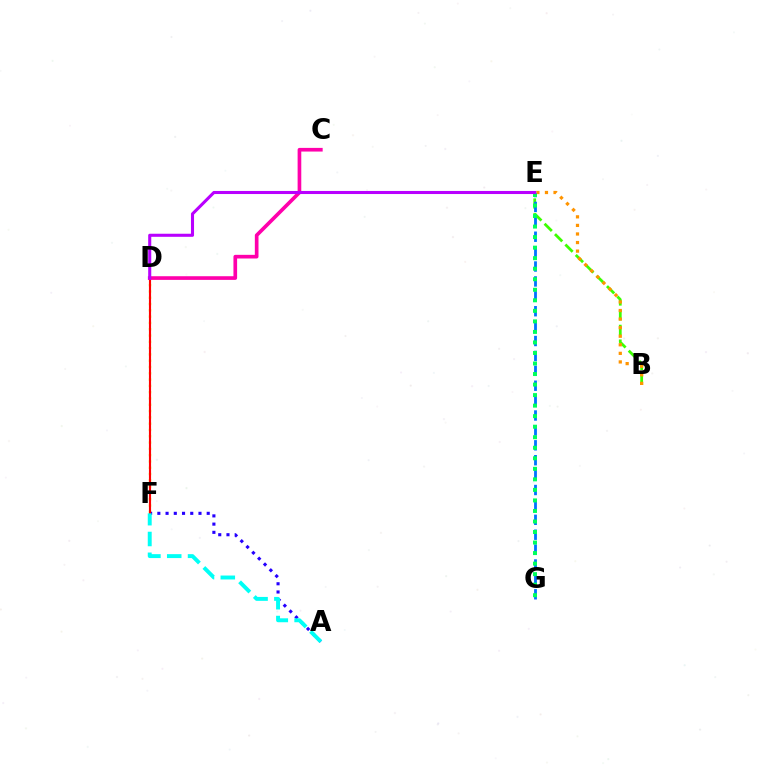{('B', 'E'): [{'color': '#3dff00', 'line_style': 'dashed', 'thickness': 2.0}, {'color': '#ff9400', 'line_style': 'dotted', 'thickness': 2.33}], ('D', 'F'): [{'color': '#d1ff00', 'line_style': 'dotted', 'thickness': 1.71}, {'color': '#ff0000', 'line_style': 'solid', 'thickness': 1.54}], ('E', 'G'): [{'color': '#0074ff', 'line_style': 'dashed', 'thickness': 2.02}, {'color': '#00ff5c', 'line_style': 'dotted', 'thickness': 2.86}], ('A', 'F'): [{'color': '#2500ff', 'line_style': 'dotted', 'thickness': 2.24}, {'color': '#00fff6', 'line_style': 'dashed', 'thickness': 2.83}], ('C', 'D'): [{'color': '#ff00ac', 'line_style': 'solid', 'thickness': 2.64}], ('D', 'E'): [{'color': '#b900ff', 'line_style': 'solid', 'thickness': 2.21}]}